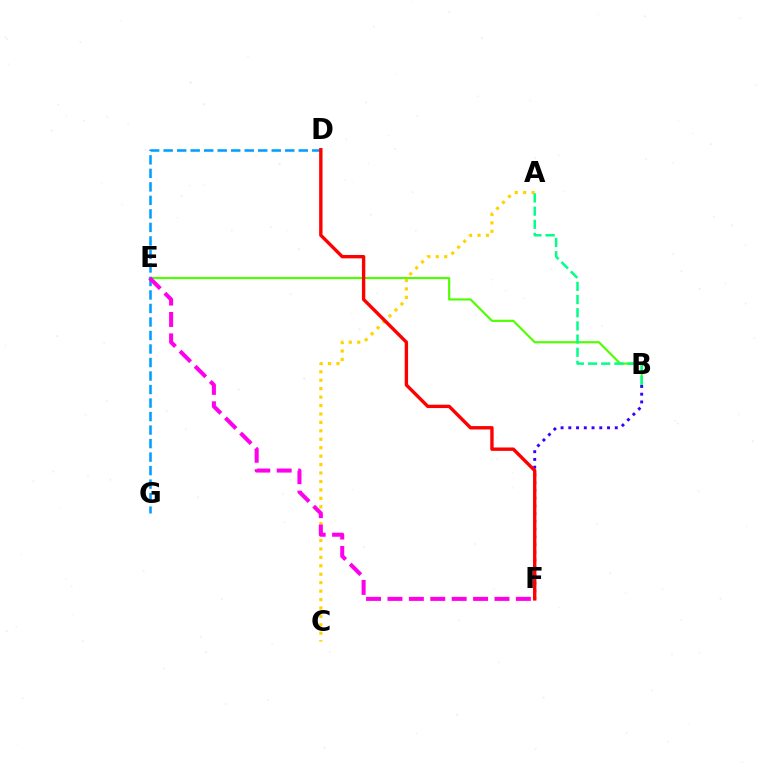{('B', 'E'): [{'color': '#4fff00', 'line_style': 'solid', 'thickness': 1.55}], ('B', 'F'): [{'color': '#3700ff', 'line_style': 'dotted', 'thickness': 2.1}], ('D', 'G'): [{'color': '#009eff', 'line_style': 'dashed', 'thickness': 1.84}], ('A', 'C'): [{'color': '#ffd500', 'line_style': 'dotted', 'thickness': 2.29}], ('D', 'F'): [{'color': '#ff0000', 'line_style': 'solid', 'thickness': 2.43}], ('E', 'F'): [{'color': '#ff00ed', 'line_style': 'dashed', 'thickness': 2.91}], ('A', 'B'): [{'color': '#00ff86', 'line_style': 'dashed', 'thickness': 1.79}]}